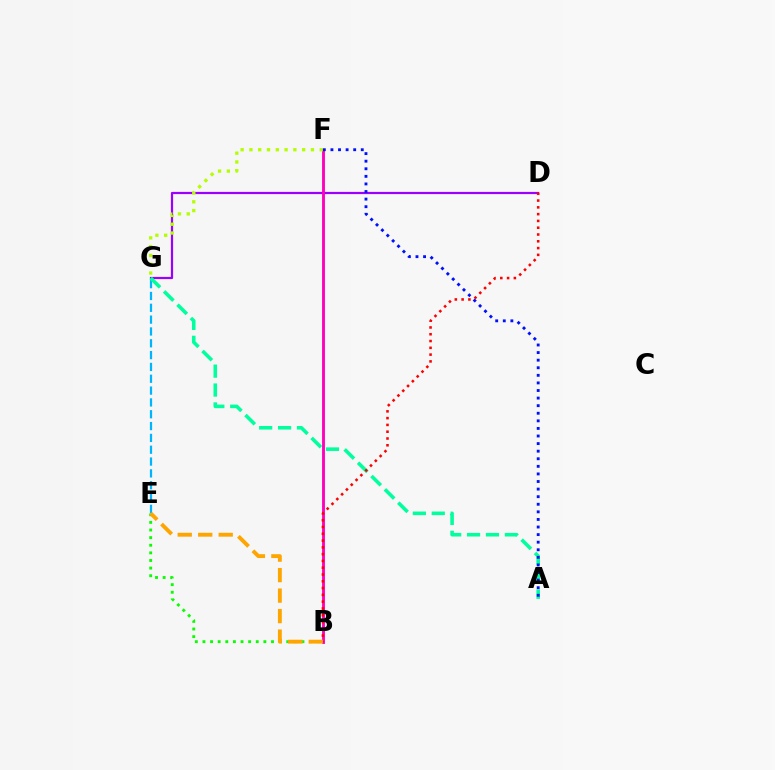{('B', 'E'): [{'color': '#08ff00', 'line_style': 'dotted', 'thickness': 2.07}, {'color': '#ffa500', 'line_style': 'dashed', 'thickness': 2.78}], ('D', 'G'): [{'color': '#9b00ff', 'line_style': 'solid', 'thickness': 1.59}], ('B', 'F'): [{'color': '#ff00bd', 'line_style': 'solid', 'thickness': 2.07}], ('F', 'G'): [{'color': '#b3ff00', 'line_style': 'dotted', 'thickness': 2.39}], ('E', 'G'): [{'color': '#00b5ff', 'line_style': 'dashed', 'thickness': 1.61}], ('A', 'G'): [{'color': '#00ff9d', 'line_style': 'dashed', 'thickness': 2.57}], ('B', 'D'): [{'color': '#ff0000', 'line_style': 'dotted', 'thickness': 1.84}], ('A', 'F'): [{'color': '#0010ff', 'line_style': 'dotted', 'thickness': 2.06}]}